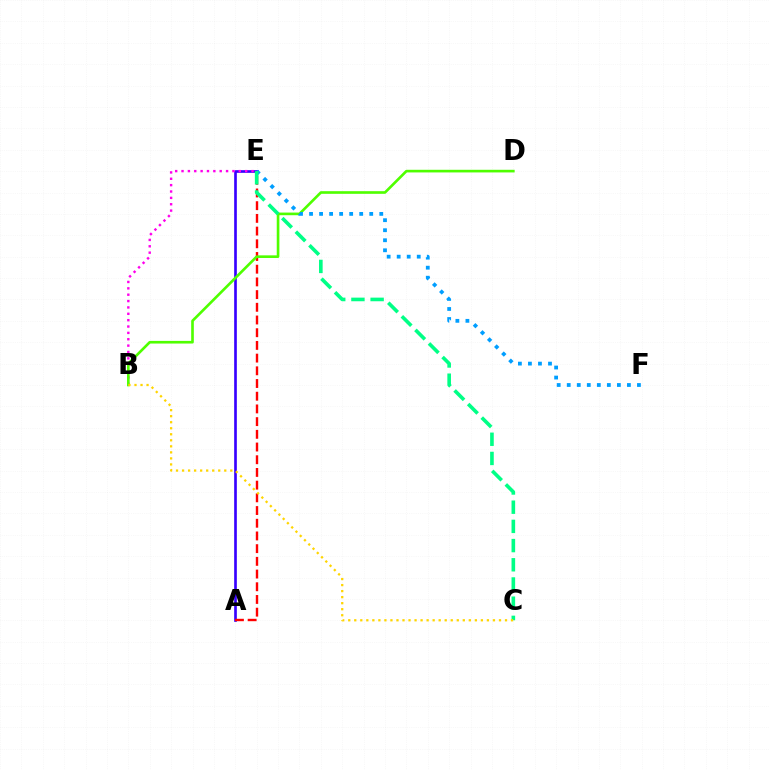{('A', 'E'): [{'color': '#3700ff', 'line_style': 'solid', 'thickness': 1.92}, {'color': '#ff0000', 'line_style': 'dashed', 'thickness': 1.73}], ('B', 'E'): [{'color': '#ff00ed', 'line_style': 'dotted', 'thickness': 1.73}], ('B', 'D'): [{'color': '#4fff00', 'line_style': 'solid', 'thickness': 1.9}], ('E', 'F'): [{'color': '#009eff', 'line_style': 'dotted', 'thickness': 2.73}], ('C', 'E'): [{'color': '#00ff86', 'line_style': 'dashed', 'thickness': 2.61}], ('B', 'C'): [{'color': '#ffd500', 'line_style': 'dotted', 'thickness': 1.64}]}